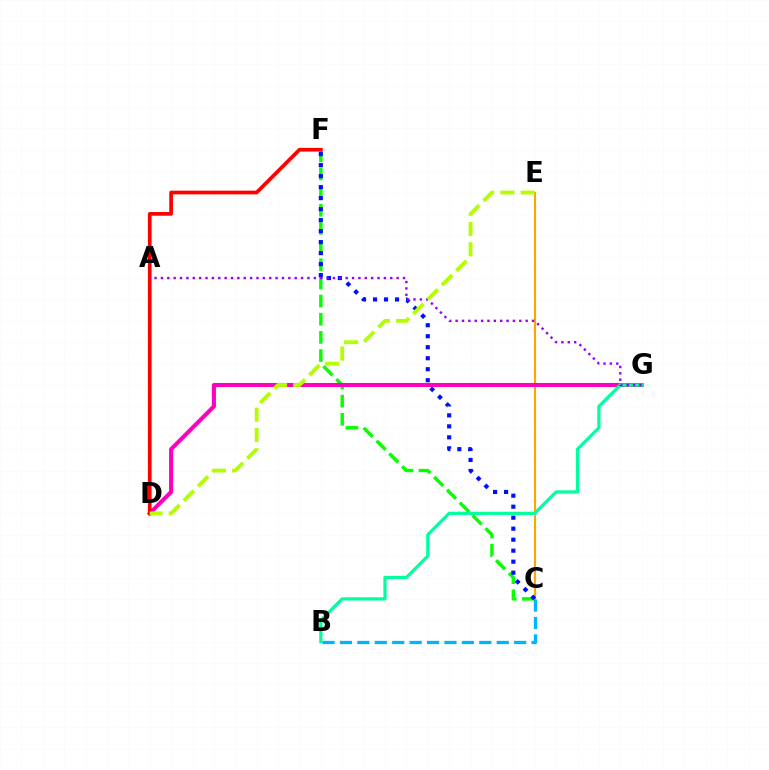{('C', 'F'): [{'color': '#08ff00', 'line_style': 'dashed', 'thickness': 2.47}, {'color': '#0010ff', 'line_style': 'dotted', 'thickness': 2.99}], ('C', 'E'): [{'color': '#ffa500', 'line_style': 'solid', 'thickness': 1.53}], ('D', 'G'): [{'color': '#ff00bd', 'line_style': 'solid', 'thickness': 2.94}], ('B', 'G'): [{'color': '#00ff9d', 'line_style': 'solid', 'thickness': 2.32}], ('D', 'F'): [{'color': '#ff0000', 'line_style': 'solid', 'thickness': 2.67}], ('B', 'C'): [{'color': '#00b5ff', 'line_style': 'dashed', 'thickness': 2.37}], ('A', 'G'): [{'color': '#9b00ff', 'line_style': 'dotted', 'thickness': 1.73}], ('D', 'E'): [{'color': '#b3ff00', 'line_style': 'dashed', 'thickness': 2.75}]}